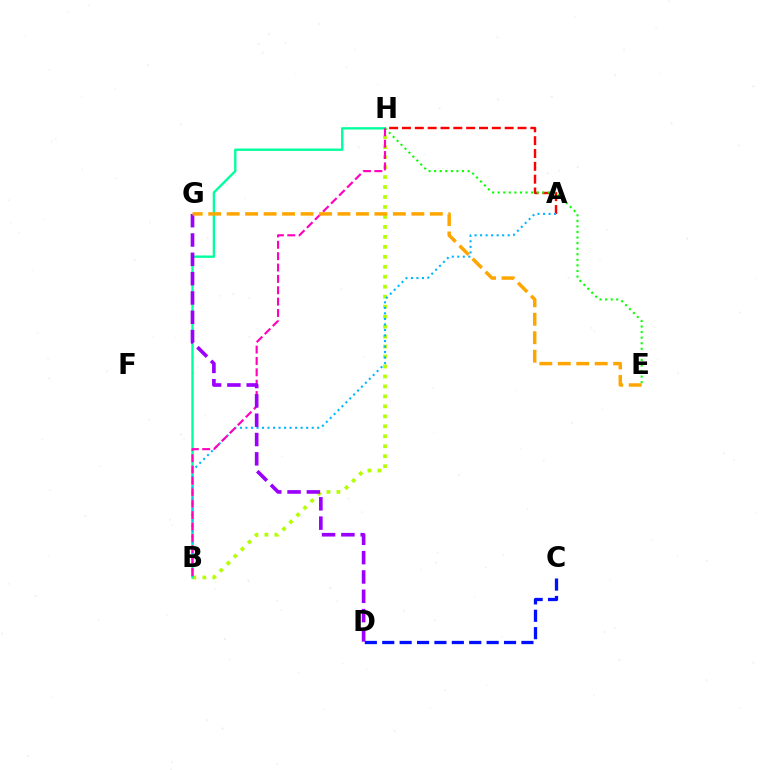{('A', 'H'): [{'color': '#ff0000', 'line_style': 'dashed', 'thickness': 1.74}], ('C', 'D'): [{'color': '#0010ff', 'line_style': 'dashed', 'thickness': 2.36}], ('E', 'H'): [{'color': '#08ff00', 'line_style': 'dotted', 'thickness': 1.51}], ('B', 'H'): [{'color': '#b3ff00', 'line_style': 'dotted', 'thickness': 2.71}, {'color': '#00ff9d', 'line_style': 'solid', 'thickness': 1.7}, {'color': '#ff00bd', 'line_style': 'dashed', 'thickness': 1.54}], ('A', 'B'): [{'color': '#00b5ff', 'line_style': 'dotted', 'thickness': 1.5}], ('D', 'G'): [{'color': '#9b00ff', 'line_style': 'dashed', 'thickness': 2.62}], ('E', 'G'): [{'color': '#ffa500', 'line_style': 'dashed', 'thickness': 2.51}]}